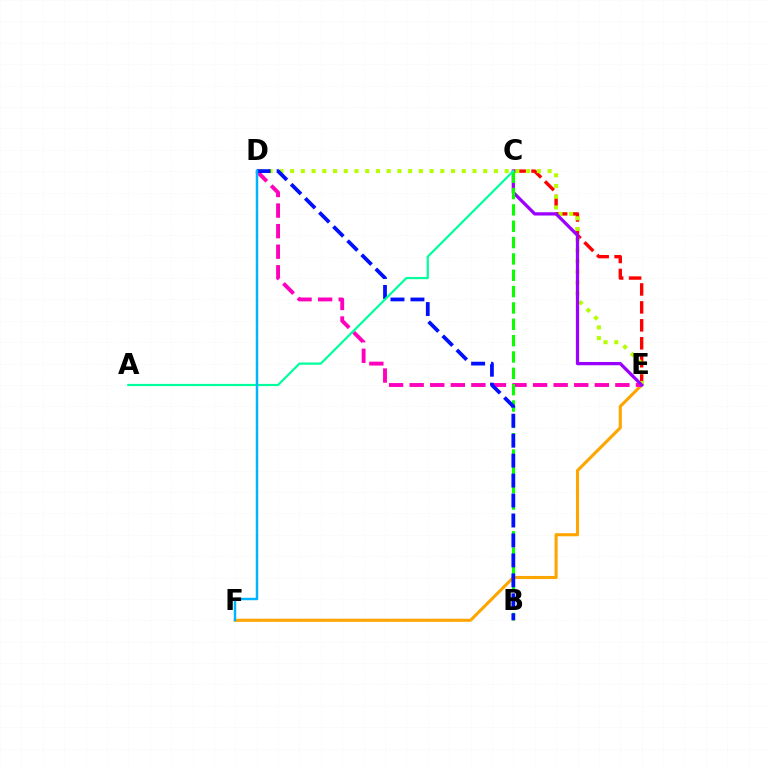{('C', 'E'): [{'color': '#ff0000', 'line_style': 'dashed', 'thickness': 2.44}, {'color': '#9b00ff', 'line_style': 'solid', 'thickness': 2.35}], ('E', 'F'): [{'color': '#ffa500', 'line_style': 'solid', 'thickness': 2.23}], ('D', 'E'): [{'color': '#b3ff00', 'line_style': 'dotted', 'thickness': 2.91}, {'color': '#ff00bd', 'line_style': 'dashed', 'thickness': 2.79}], ('B', 'C'): [{'color': '#08ff00', 'line_style': 'dashed', 'thickness': 2.22}], ('B', 'D'): [{'color': '#0010ff', 'line_style': 'dashed', 'thickness': 2.71}], ('A', 'C'): [{'color': '#00ff9d', 'line_style': 'solid', 'thickness': 1.59}], ('D', 'F'): [{'color': '#00b5ff', 'line_style': 'solid', 'thickness': 1.78}]}